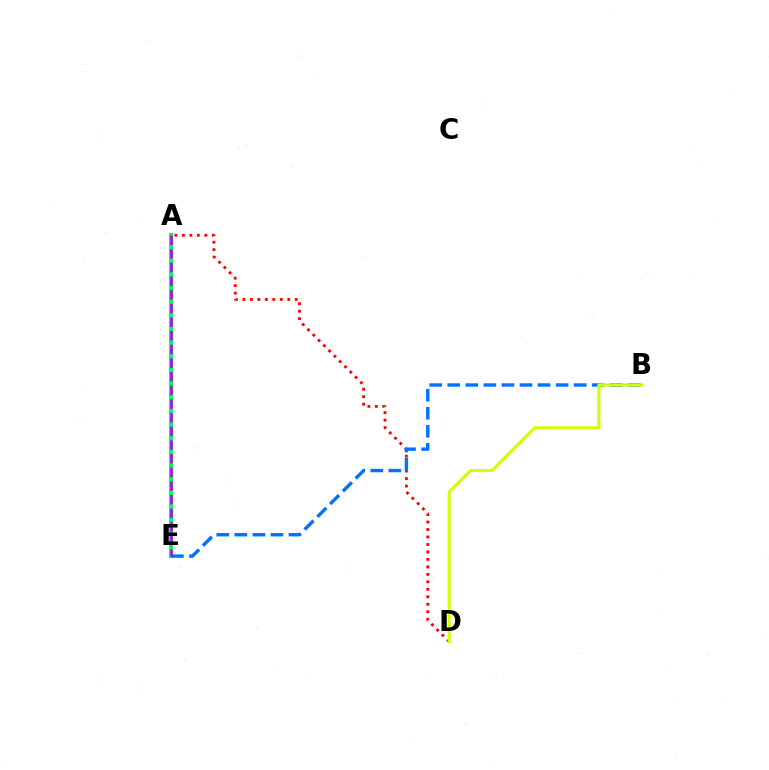{('A', 'D'): [{'color': '#ff0000', 'line_style': 'dotted', 'thickness': 2.03}], ('A', 'E'): [{'color': '#00ff5c', 'line_style': 'solid', 'thickness': 2.97}, {'color': '#b900ff', 'line_style': 'dashed', 'thickness': 1.85}], ('B', 'E'): [{'color': '#0074ff', 'line_style': 'dashed', 'thickness': 2.45}], ('B', 'D'): [{'color': '#d1ff00', 'line_style': 'solid', 'thickness': 2.2}]}